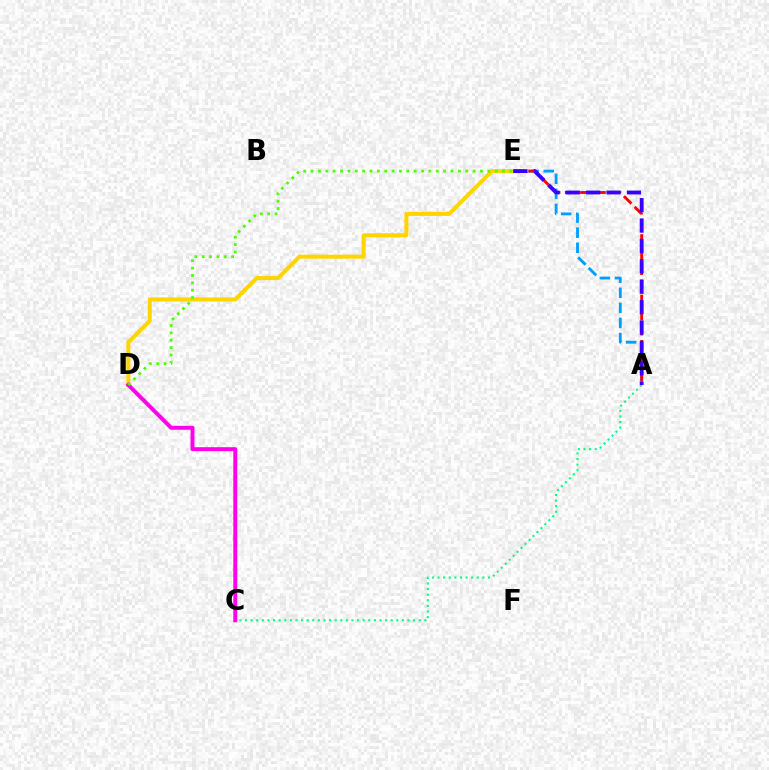{('A', 'C'): [{'color': '#00ff86', 'line_style': 'dotted', 'thickness': 1.52}], ('A', 'E'): [{'color': '#009eff', 'line_style': 'dashed', 'thickness': 2.05}, {'color': '#ff0000', 'line_style': 'dashed', 'thickness': 2.05}, {'color': '#3700ff', 'line_style': 'dashed', 'thickness': 2.77}], ('D', 'E'): [{'color': '#ffd500', 'line_style': 'solid', 'thickness': 2.9}, {'color': '#4fff00', 'line_style': 'dotted', 'thickness': 2.0}], ('C', 'D'): [{'color': '#ff00ed', 'line_style': 'solid', 'thickness': 2.85}]}